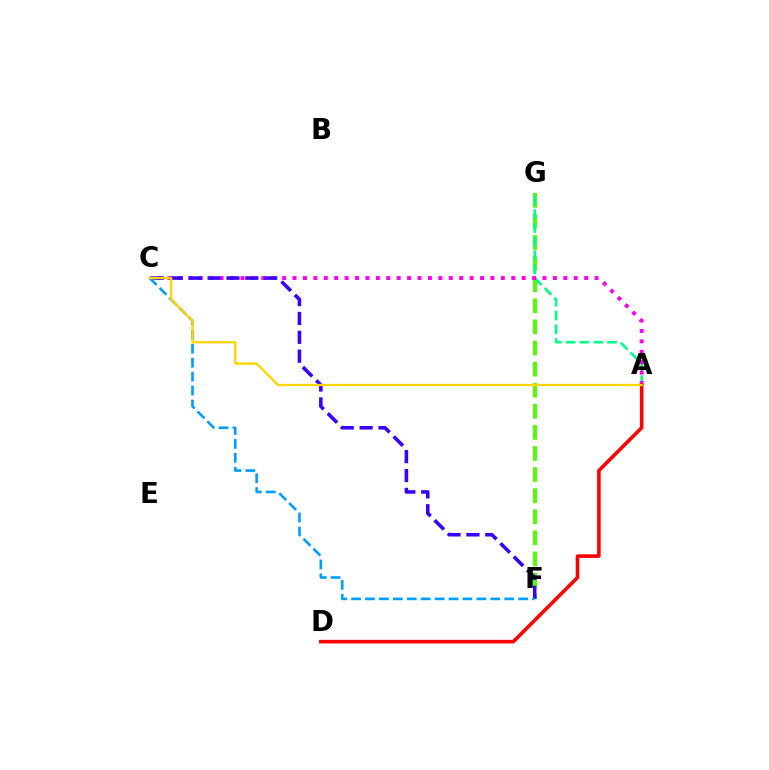{('F', 'G'): [{'color': '#4fff00', 'line_style': 'dashed', 'thickness': 2.87}], ('A', 'G'): [{'color': '#00ff86', 'line_style': 'dashed', 'thickness': 1.87}], ('A', 'C'): [{'color': '#ff00ed', 'line_style': 'dotted', 'thickness': 2.83}, {'color': '#ffd500', 'line_style': 'solid', 'thickness': 1.65}], ('A', 'D'): [{'color': '#ff0000', 'line_style': 'solid', 'thickness': 2.59}], ('C', 'F'): [{'color': '#3700ff', 'line_style': 'dashed', 'thickness': 2.56}, {'color': '#009eff', 'line_style': 'dashed', 'thickness': 1.89}]}